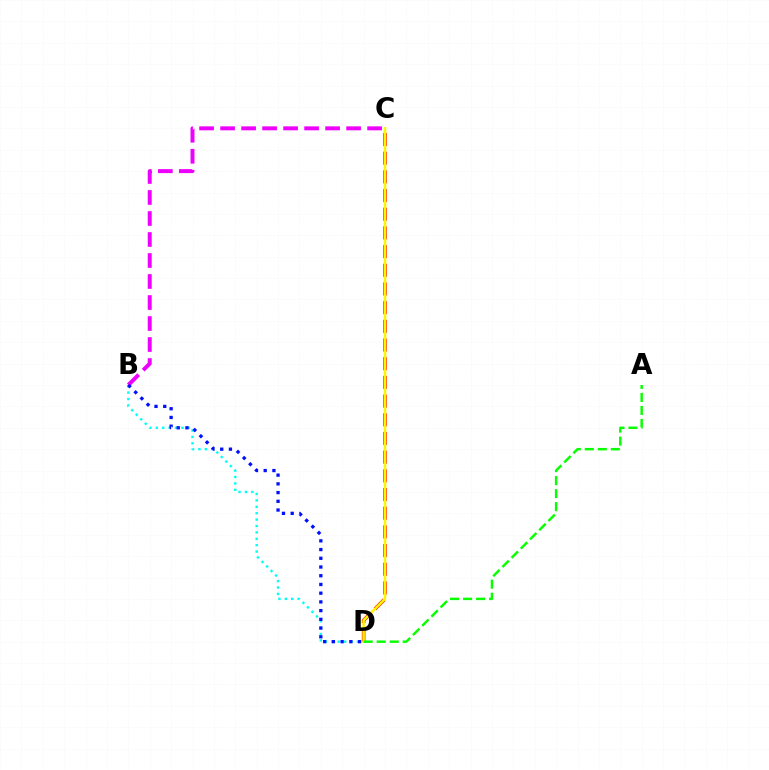{('B', 'D'): [{'color': '#00fff6', 'line_style': 'dotted', 'thickness': 1.74}, {'color': '#0010ff', 'line_style': 'dotted', 'thickness': 2.37}], ('C', 'D'): [{'color': '#ff0000', 'line_style': 'dashed', 'thickness': 2.54}, {'color': '#fcf500', 'line_style': 'solid', 'thickness': 1.84}], ('B', 'C'): [{'color': '#ee00ff', 'line_style': 'dashed', 'thickness': 2.85}], ('A', 'D'): [{'color': '#08ff00', 'line_style': 'dashed', 'thickness': 1.77}]}